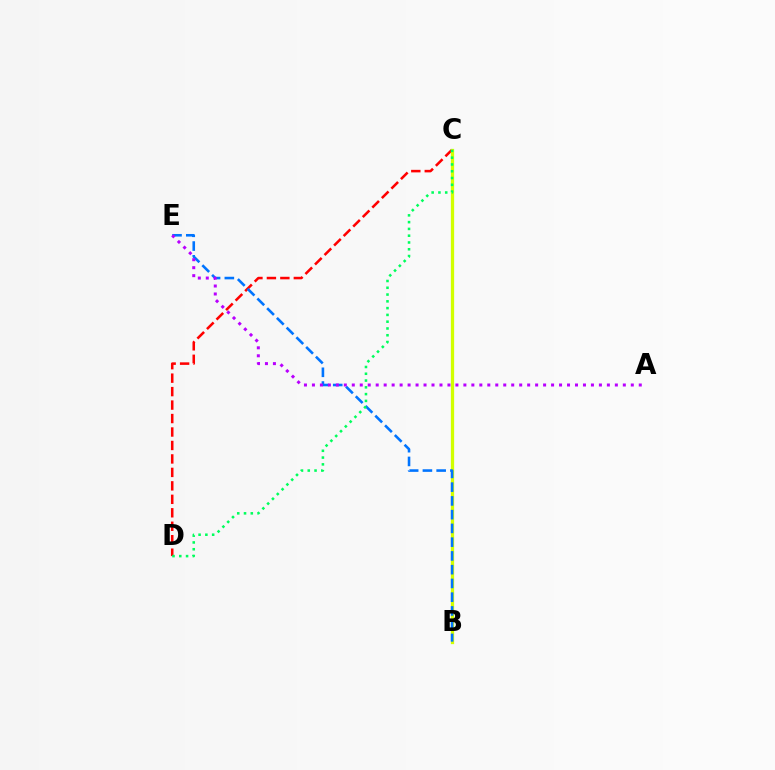{('C', 'D'): [{'color': '#ff0000', 'line_style': 'dashed', 'thickness': 1.83}, {'color': '#00ff5c', 'line_style': 'dotted', 'thickness': 1.84}], ('B', 'C'): [{'color': '#d1ff00', 'line_style': 'solid', 'thickness': 2.35}], ('B', 'E'): [{'color': '#0074ff', 'line_style': 'dashed', 'thickness': 1.87}], ('A', 'E'): [{'color': '#b900ff', 'line_style': 'dotted', 'thickness': 2.17}]}